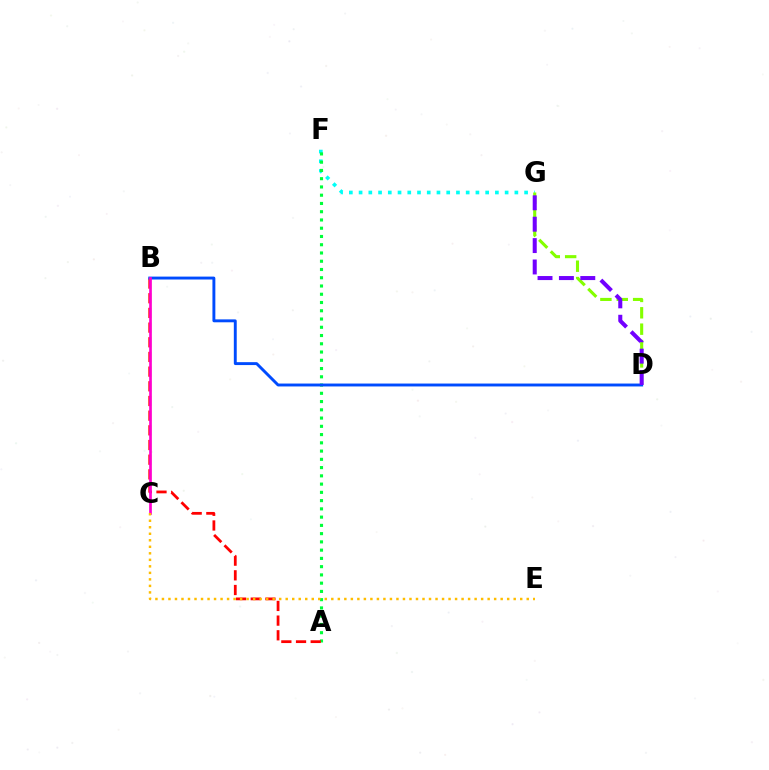{('F', 'G'): [{'color': '#00fff6', 'line_style': 'dotted', 'thickness': 2.65}], ('D', 'G'): [{'color': '#84ff00', 'line_style': 'dashed', 'thickness': 2.22}, {'color': '#7200ff', 'line_style': 'dashed', 'thickness': 2.9}], ('A', 'F'): [{'color': '#00ff39', 'line_style': 'dotted', 'thickness': 2.24}], ('A', 'B'): [{'color': '#ff0000', 'line_style': 'dashed', 'thickness': 1.99}], ('B', 'D'): [{'color': '#004bff', 'line_style': 'solid', 'thickness': 2.09}], ('B', 'C'): [{'color': '#ff00cf', 'line_style': 'solid', 'thickness': 1.94}], ('C', 'E'): [{'color': '#ffbd00', 'line_style': 'dotted', 'thickness': 1.77}]}